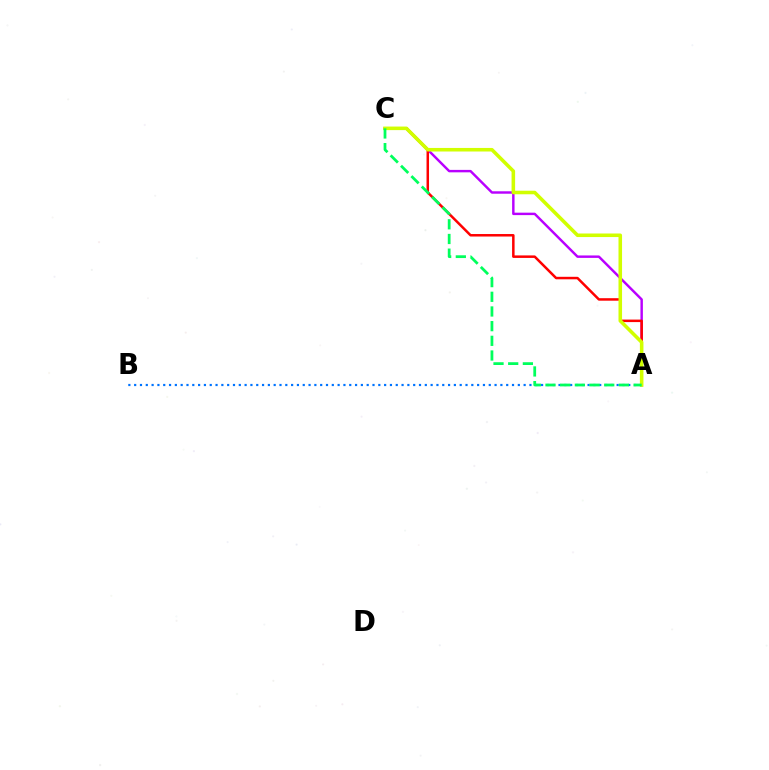{('A', 'C'): [{'color': '#b900ff', 'line_style': 'solid', 'thickness': 1.76}, {'color': '#ff0000', 'line_style': 'solid', 'thickness': 1.8}, {'color': '#d1ff00', 'line_style': 'solid', 'thickness': 2.56}, {'color': '#00ff5c', 'line_style': 'dashed', 'thickness': 1.99}], ('A', 'B'): [{'color': '#0074ff', 'line_style': 'dotted', 'thickness': 1.58}]}